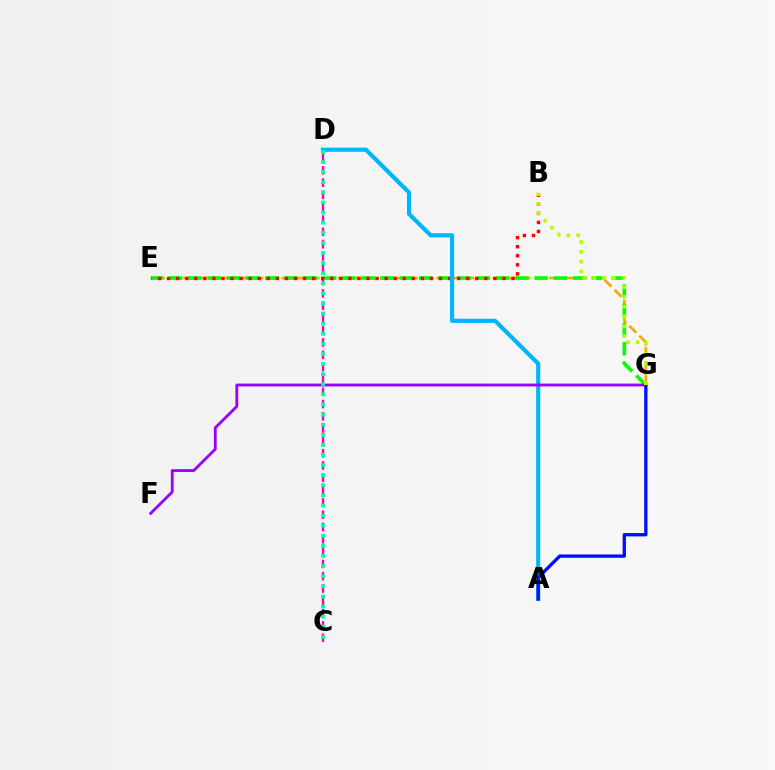{('E', 'G'): [{'color': '#ffa500', 'line_style': 'dashed', 'thickness': 1.91}, {'color': '#08ff00', 'line_style': 'dashed', 'thickness': 2.61}], ('C', 'D'): [{'color': '#ff00bd', 'line_style': 'dashed', 'thickness': 1.67}, {'color': '#00ff9d', 'line_style': 'dotted', 'thickness': 2.74}], ('B', 'E'): [{'color': '#ff0000', 'line_style': 'dotted', 'thickness': 2.46}], ('A', 'D'): [{'color': '#00b5ff', 'line_style': 'solid', 'thickness': 2.98}], ('F', 'G'): [{'color': '#9b00ff', 'line_style': 'solid', 'thickness': 2.03}], ('A', 'G'): [{'color': '#0010ff', 'line_style': 'solid', 'thickness': 2.4}], ('B', 'G'): [{'color': '#b3ff00', 'line_style': 'dotted', 'thickness': 2.66}]}